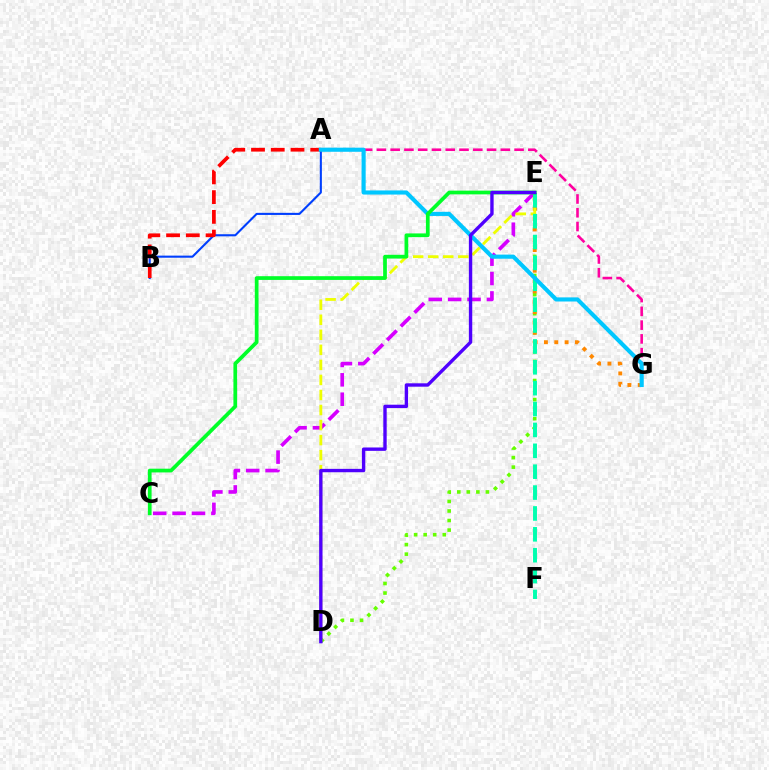{('A', 'G'): [{'color': '#ff00a0', 'line_style': 'dashed', 'thickness': 1.87}, {'color': '#00c7ff', 'line_style': 'solid', 'thickness': 2.97}], ('A', 'B'): [{'color': '#003fff', 'line_style': 'solid', 'thickness': 1.51}, {'color': '#ff0000', 'line_style': 'dashed', 'thickness': 2.68}], ('D', 'E'): [{'color': '#66ff00', 'line_style': 'dotted', 'thickness': 2.59}, {'color': '#eeff00', 'line_style': 'dashed', 'thickness': 2.04}, {'color': '#4f00ff', 'line_style': 'solid', 'thickness': 2.43}], ('C', 'E'): [{'color': '#d600ff', 'line_style': 'dashed', 'thickness': 2.64}, {'color': '#00ff27', 'line_style': 'solid', 'thickness': 2.69}], ('E', 'G'): [{'color': '#ff8800', 'line_style': 'dotted', 'thickness': 2.81}], ('E', 'F'): [{'color': '#00ffaf', 'line_style': 'dashed', 'thickness': 2.84}]}